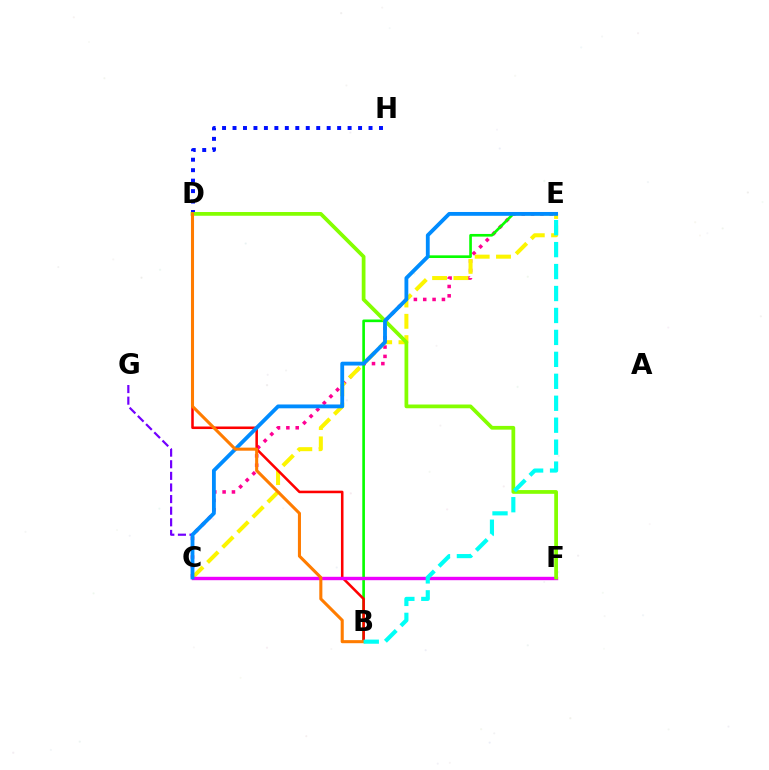{('C', 'E'): [{'color': '#ff0094', 'line_style': 'dotted', 'thickness': 2.54}, {'color': '#fcf500', 'line_style': 'dashed', 'thickness': 2.9}, {'color': '#008cff', 'line_style': 'solid', 'thickness': 2.75}], ('D', 'H'): [{'color': '#0010ff', 'line_style': 'dotted', 'thickness': 2.84}], ('C', 'G'): [{'color': '#7200ff', 'line_style': 'dashed', 'thickness': 1.58}], ('B', 'E'): [{'color': '#08ff00', 'line_style': 'solid', 'thickness': 1.91}, {'color': '#00fff6', 'line_style': 'dashed', 'thickness': 2.98}], ('C', 'F'): [{'color': '#00ff74', 'line_style': 'solid', 'thickness': 2.17}, {'color': '#ee00ff', 'line_style': 'solid', 'thickness': 2.43}], ('B', 'D'): [{'color': '#ff0000', 'line_style': 'solid', 'thickness': 1.84}, {'color': '#ff7c00', 'line_style': 'solid', 'thickness': 2.21}], ('D', 'F'): [{'color': '#84ff00', 'line_style': 'solid', 'thickness': 2.7}]}